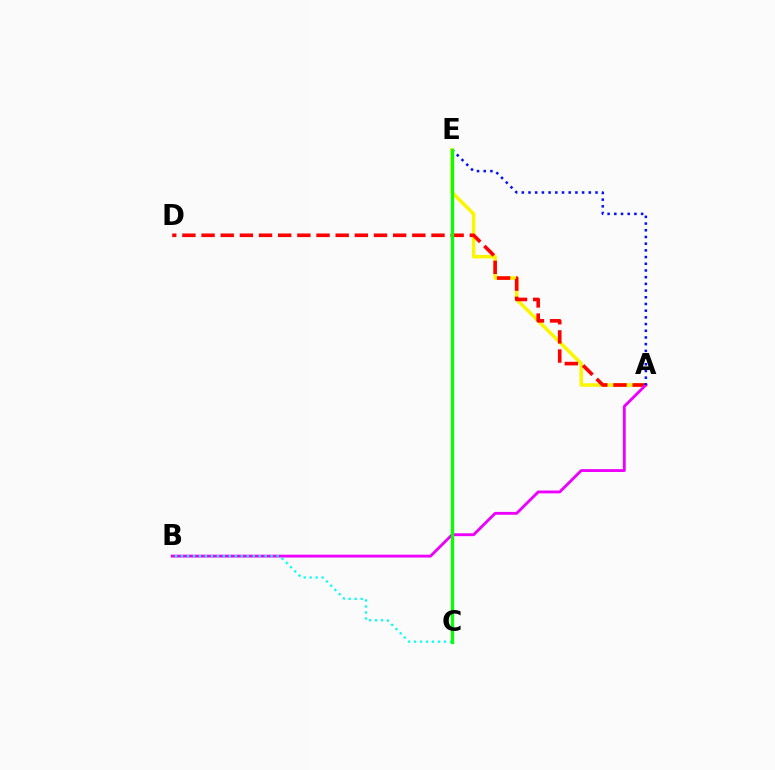{('A', 'E'): [{'color': '#fcf500', 'line_style': 'solid', 'thickness': 2.53}, {'color': '#0010ff', 'line_style': 'dotted', 'thickness': 1.82}], ('A', 'D'): [{'color': '#ff0000', 'line_style': 'dashed', 'thickness': 2.6}], ('A', 'B'): [{'color': '#ee00ff', 'line_style': 'solid', 'thickness': 2.06}], ('B', 'C'): [{'color': '#00fff6', 'line_style': 'dotted', 'thickness': 1.62}], ('C', 'E'): [{'color': '#08ff00', 'line_style': 'solid', 'thickness': 2.35}]}